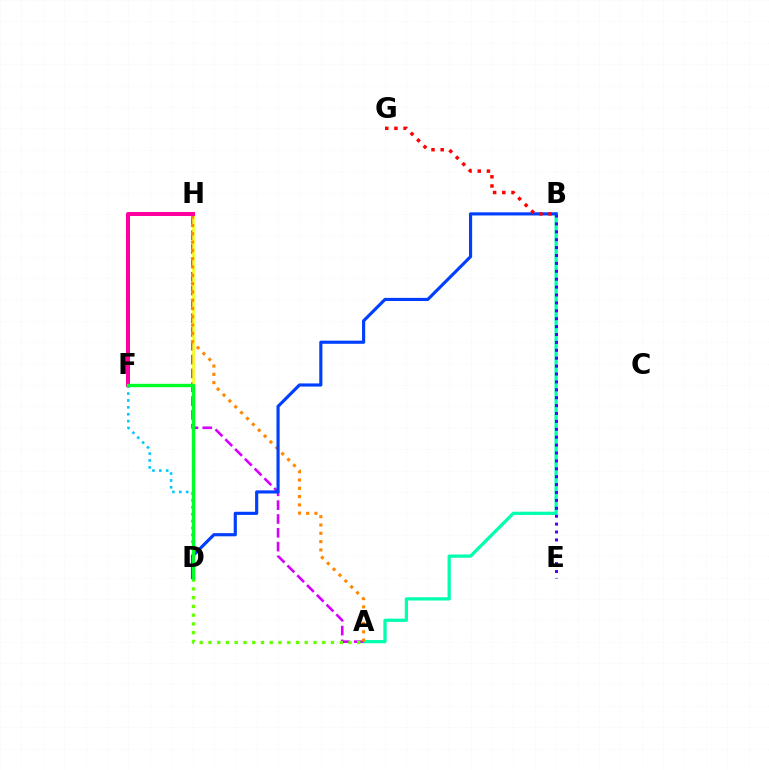{('A', 'B'): [{'color': '#00ffaf', 'line_style': 'solid', 'thickness': 2.34}], ('A', 'H'): [{'color': '#d600ff', 'line_style': 'dashed', 'thickness': 1.88}, {'color': '#ff8800', 'line_style': 'dotted', 'thickness': 2.26}], ('D', 'H'): [{'color': '#eeff00', 'line_style': 'solid', 'thickness': 1.84}], ('D', 'F'): [{'color': '#00c7ff', 'line_style': 'dotted', 'thickness': 1.87}, {'color': '#00ff27', 'line_style': 'solid', 'thickness': 2.45}], ('B', 'E'): [{'color': '#4f00ff', 'line_style': 'dotted', 'thickness': 2.15}], ('A', 'D'): [{'color': '#66ff00', 'line_style': 'dotted', 'thickness': 2.38}], ('F', 'H'): [{'color': '#ff00a0', 'line_style': 'solid', 'thickness': 2.89}], ('B', 'D'): [{'color': '#003fff', 'line_style': 'solid', 'thickness': 2.26}], ('B', 'G'): [{'color': '#ff0000', 'line_style': 'dotted', 'thickness': 2.5}]}